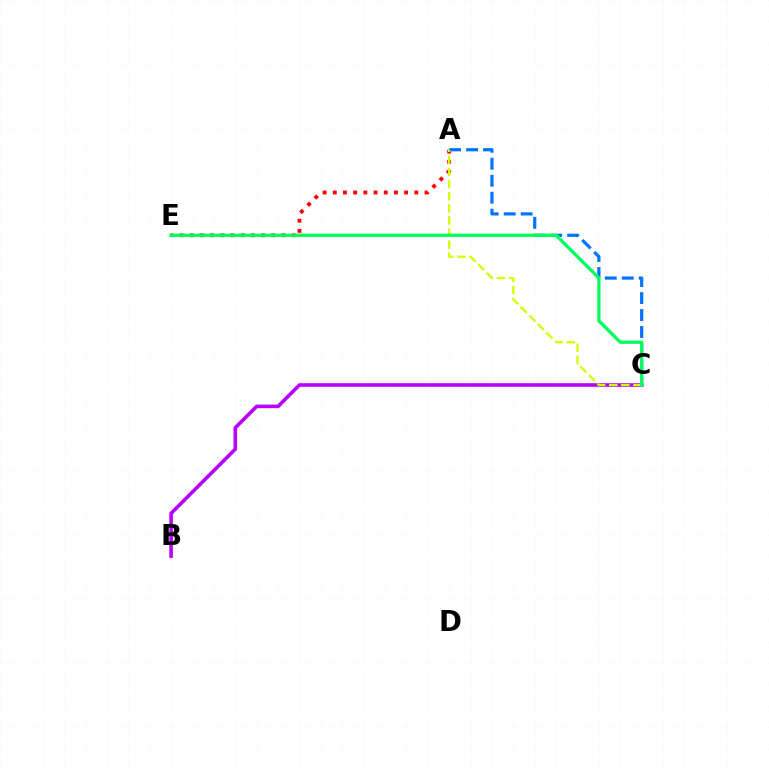{('B', 'C'): [{'color': '#b900ff', 'line_style': 'solid', 'thickness': 2.59}], ('A', 'E'): [{'color': '#ff0000', 'line_style': 'dotted', 'thickness': 2.77}], ('A', 'C'): [{'color': '#0074ff', 'line_style': 'dashed', 'thickness': 2.31}, {'color': '#d1ff00', 'line_style': 'dashed', 'thickness': 1.64}], ('C', 'E'): [{'color': '#00ff5c', 'line_style': 'solid', 'thickness': 2.37}]}